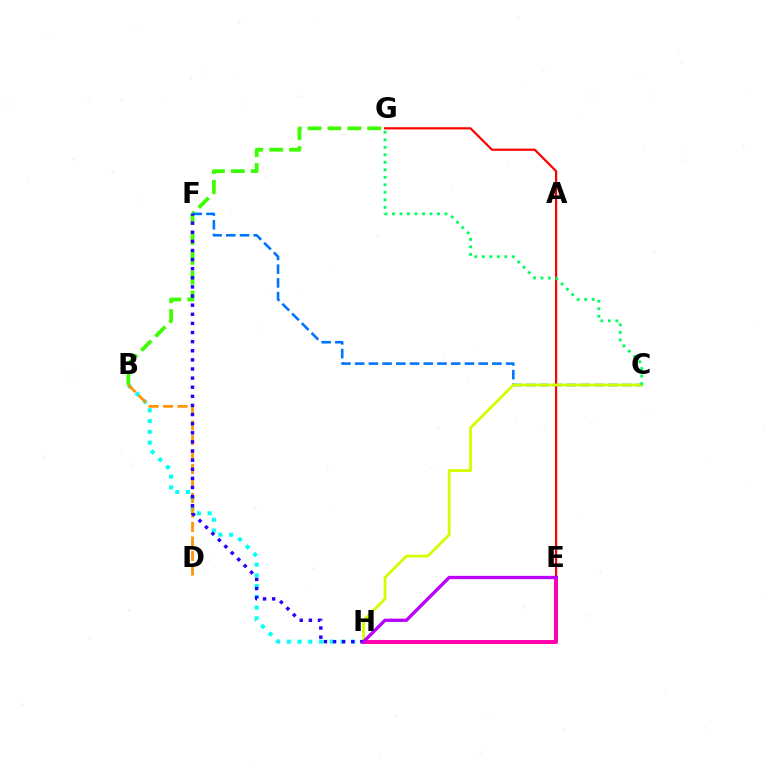{('B', 'H'): [{'color': '#00fff6', 'line_style': 'dotted', 'thickness': 2.92}], ('B', 'G'): [{'color': '#3dff00', 'line_style': 'dashed', 'thickness': 2.71}], ('C', 'F'): [{'color': '#0074ff', 'line_style': 'dashed', 'thickness': 1.86}], ('E', 'G'): [{'color': '#ff0000', 'line_style': 'solid', 'thickness': 1.58}], ('E', 'H'): [{'color': '#ff00ac', 'line_style': 'solid', 'thickness': 2.84}, {'color': '#b900ff', 'line_style': 'solid', 'thickness': 2.37}], ('C', 'H'): [{'color': '#d1ff00', 'line_style': 'solid', 'thickness': 2.02}], ('B', 'D'): [{'color': '#ff9400', 'line_style': 'dashed', 'thickness': 1.97}], ('F', 'H'): [{'color': '#2500ff', 'line_style': 'dotted', 'thickness': 2.48}], ('C', 'G'): [{'color': '#00ff5c', 'line_style': 'dotted', 'thickness': 2.04}]}